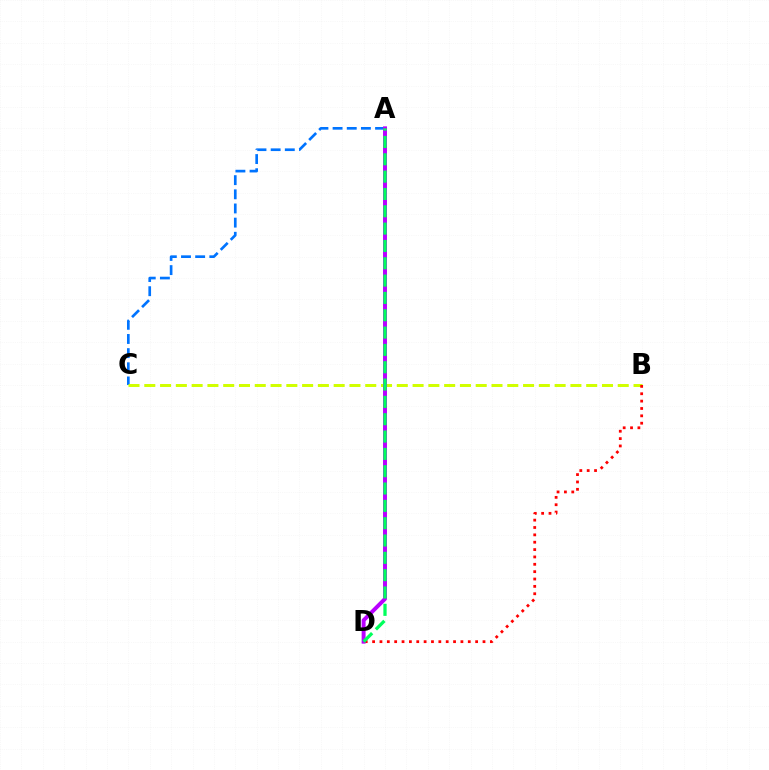{('A', 'C'): [{'color': '#0074ff', 'line_style': 'dashed', 'thickness': 1.92}], ('B', 'C'): [{'color': '#d1ff00', 'line_style': 'dashed', 'thickness': 2.14}], ('B', 'D'): [{'color': '#ff0000', 'line_style': 'dotted', 'thickness': 2.0}], ('A', 'D'): [{'color': '#b900ff', 'line_style': 'solid', 'thickness': 2.84}, {'color': '#00ff5c', 'line_style': 'dashed', 'thickness': 2.35}]}